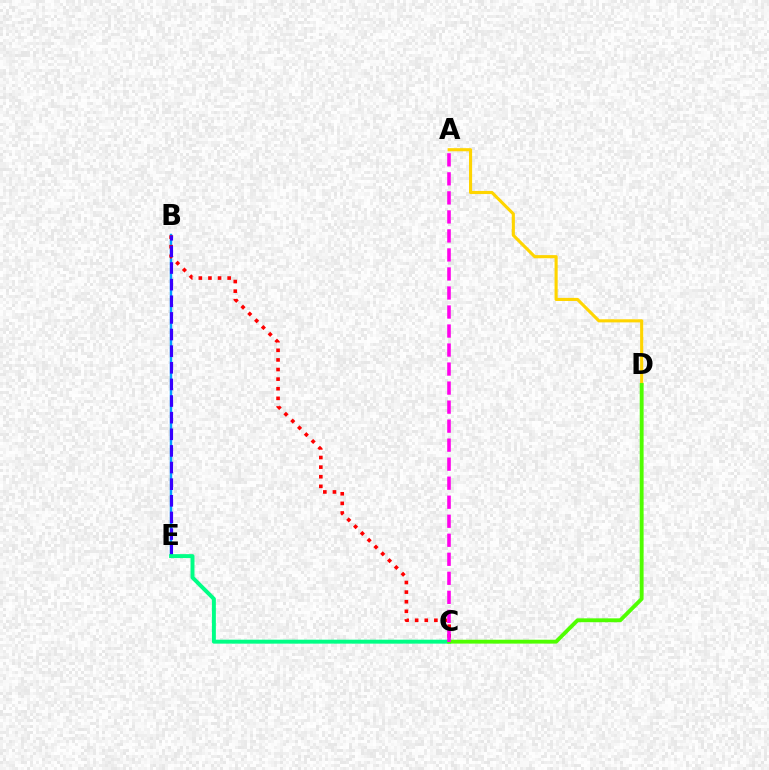{('B', 'E'): [{'color': '#009eff', 'line_style': 'solid', 'thickness': 1.76}, {'color': '#3700ff', 'line_style': 'dashed', 'thickness': 2.26}], ('B', 'C'): [{'color': '#ff0000', 'line_style': 'dotted', 'thickness': 2.61}], ('C', 'E'): [{'color': '#00ff86', 'line_style': 'solid', 'thickness': 2.84}], ('A', 'D'): [{'color': '#ffd500', 'line_style': 'solid', 'thickness': 2.24}], ('C', 'D'): [{'color': '#4fff00', 'line_style': 'solid', 'thickness': 2.79}], ('A', 'C'): [{'color': '#ff00ed', 'line_style': 'dashed', 'thickness': 2.58}]}